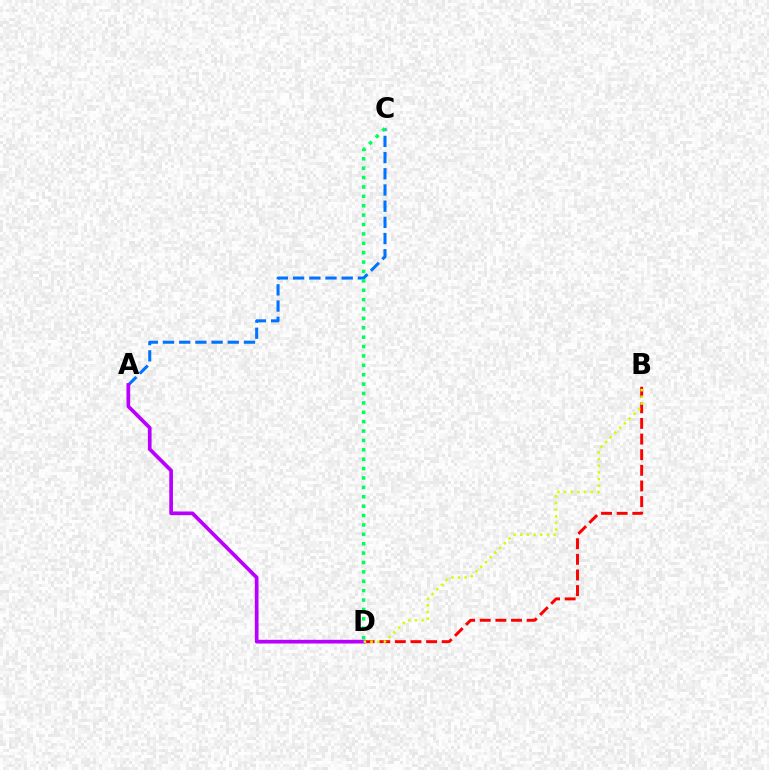{('B', 'D'): [{'color': '#ff0000', 'line_style': 'dashed', 'thickness': 2.12}, {'color': '#d1ff00', 'line_style': 'dotted', 'thickness': 1.81}], ('A', 'C'): [{'color': '#0074ff', 'line_style': 'dashed', 'thickness': 2.2}], ('C', 'D'): [{'color': '#00ff5c', 'line_style': 'dotted', 'thickness': 2.55}], ('A', 'D'): [{'color': '#b900ff', 'line_style': 'solid', 'thickness': 2.66}]}